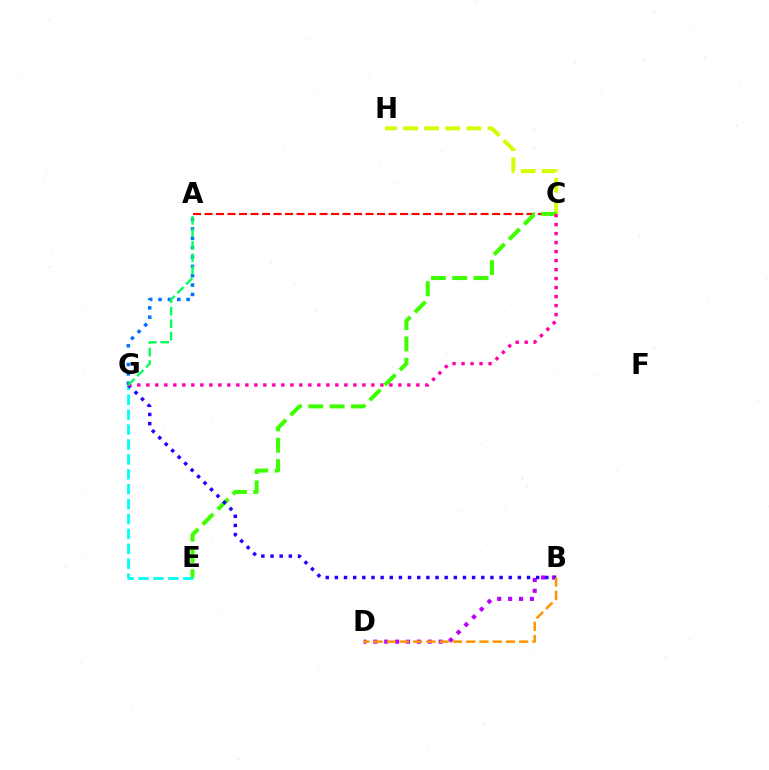{('A', 'G'): [{'color': '#0074ff', 'line_style': 'dotted', 'thickness': 2.54}, {'color': '#00ff5c', 'line_style': 'dashed', 'thickness': 1.69}], ('E', 'G'): [{'color': '#00fff6', 'line_style': 'dashed', 'thickness': 2.03}], ('A', 'C'): [{'color': '#ff0000', 'line_style': 'dashed', 'thickness': 1.56}], ('B', 'D'): [{'color': '#b900ff', 'line_style': 'dotted', 'thickness': 2.96}, {'color': '#ff9400', 'line_style': 'dashed', 'thickness': 1.8}], ('C', 'H'): [{'color': '#d1ff00', 'line_style': 'dashed', 'thickness': 2.87}], ('C', 'E'): [{'color': '#3dff00', 'line_style': 'dashed', 'thickness': 2.9}], ('B', 'G'): [{'color': '#2500ff', 'line_style': 'dotted', 'thickness': 2.49}], ('C', 'G'): [{'color': '#ff00ac', 'line_style': 'dotted', 'thickness': 2.45}]}